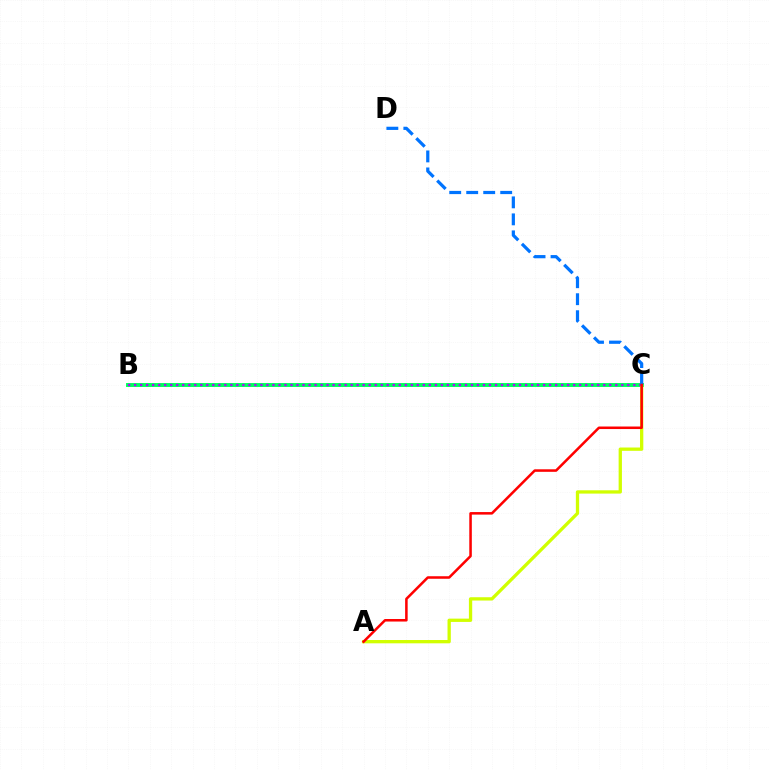{('B', 'C'): [{'color': '#00ff5c', 'line_style': 'solid', 'thickness': 2.83}, {'color': '#b900ff', 'line_style': 'dotted', 'thickness': 1.63}], ('A', 'C'): [{'color': '#d1ff00', 'line_style': 'solid', 'thickness': 2.37}, {'color': '#ff0000', 'line_style': 'solid', 'thickness': 1.82}], ('C', 'D'): [{'color': '#0074ff', 'line_style': 'dashed', 'thickness': 2.31}]}